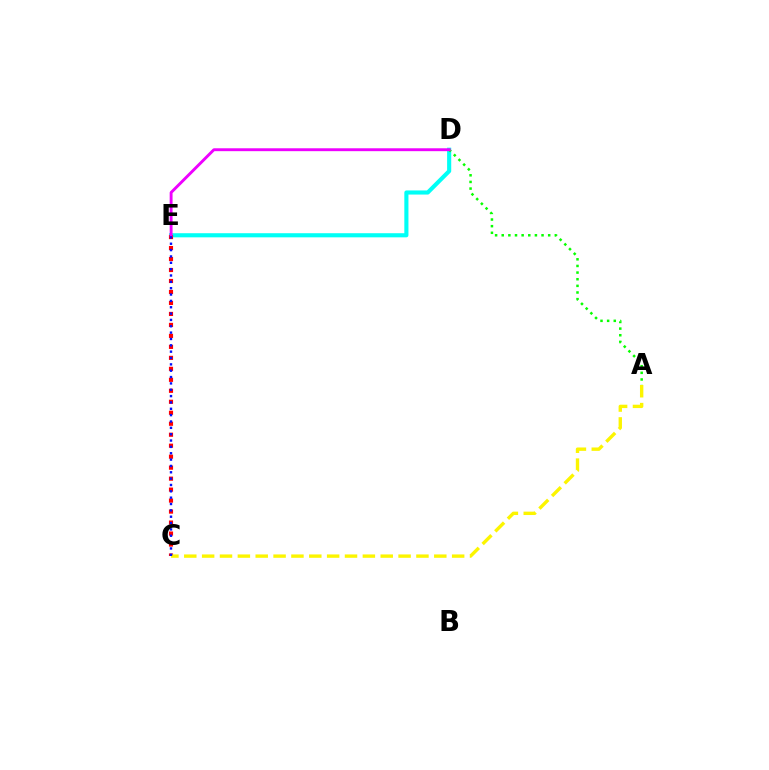{('D', 'E'): [{'color': '#00fff6', 'line_style': 'solid', 'thickness': 2.96}, {'color': '#ee00ff', 'line_style': 'solid', 'thickness': 2.08}], ('A', 'D'): [{'color': '#08ff00', 'line_style': 'dotted', 'thickness': 1.8}], ('C', 'E'): [{'color': '#ff0000', 'line_style': 'dotted', 'thickness': 2.98}, {'color': '#0010ff', 'line_style': 'dotted', 'thickness': 1.72}], ('A', 'C'): [{'color': '#fcf500', 'line_style': 'dashed', 'thickness': 2.43}]}